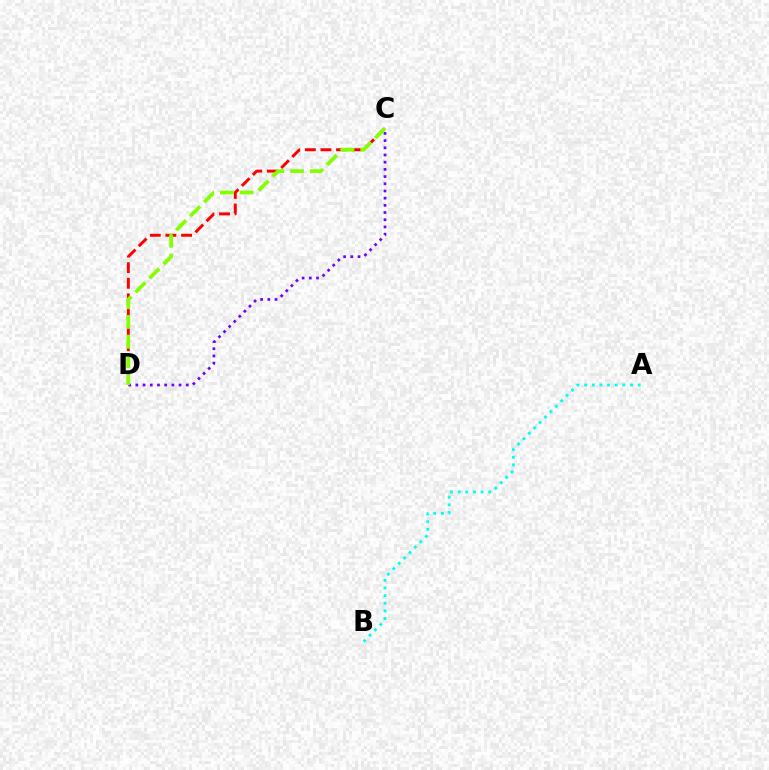{('C', 'D'): [{'color': '#ff0000', 'line_style': 'dashed', 'thickness': 2.12}, {'color': '#7200ff', 'line_style': 'dotted', 'thickness': 1.95}, {'color': '#84ff00', 'line_style': 'dashed', 'thickness': 2.68}], ('A', 'B'): [{'color': '#00fff6', 'line_style': 'dotted', 'thickness': 2.08}]}